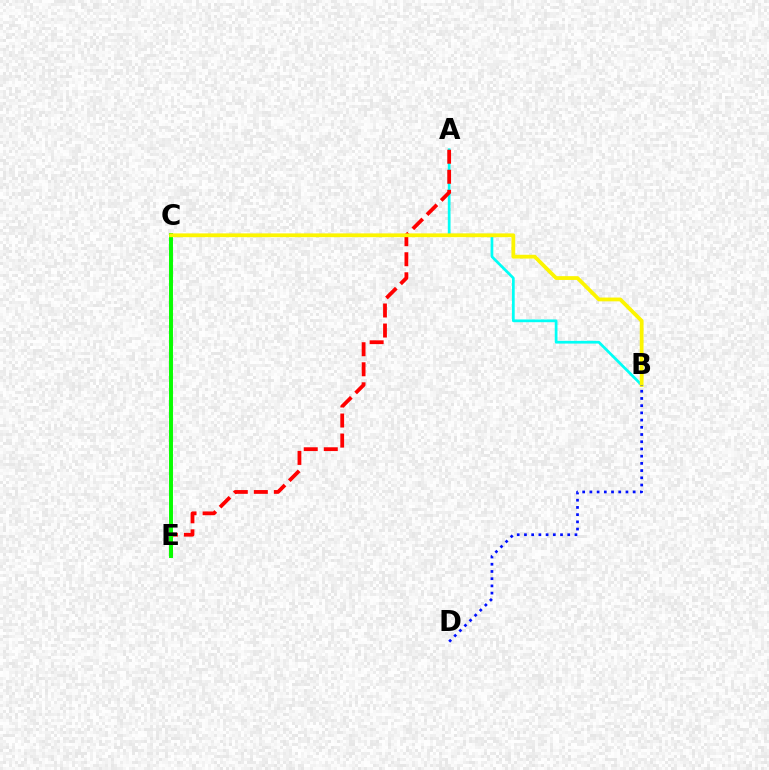{('A', 'B'): [{'color': '#00fff6', 'line_style': 'solid', 'thickness': 1.96}], ('A', 'E'): [{'color': '#ff0000', 'line_style': 'dashed', 'thickness': 2.72}], ('C', 'E'): [{'color': '#ee00ff', 'line_style': 'dotted', 'thickness': 1.52}, {'color': '#08ff00', 'line_style': 'solid', 'thickness': 2.84}], ('B', 'C'): [{'color': '#fcf500', 'line_style': 'solid', 'thickness': 2.73}], ('B', 'D'): [{'color': '#0010ff', 'line_style': 'dotted', 'thickness': 1.96}]}